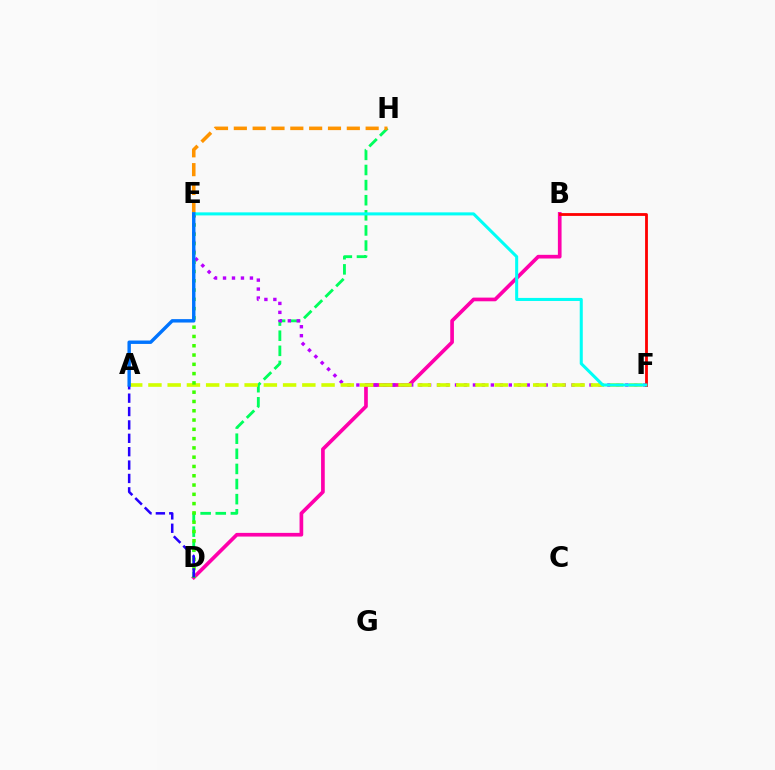{('B', 'D'): [{'color': '#ff00ac', 'line_style': 'solid', 'thickness': 2.65}], ('D', 'H'): [{'color': '#00ff5c', 'line_style': 'dashed', 'thickness': 2.05}], ('E', 'F'): [{'color': '#b900ff', 'line_style': 'dotted', 'thickness': 2.44}, {'color': '#00fff6', 'line_style': 'solid', 'thickness': 2.19}], ('E', 'H'): [{'color': '#ff9400', 'line_style': 'dashed', 'thickness': 2.56}], ('A', 'F'): [{'color': '#d1ff00', 'line_style': 'dashed', 'thickness': 2.61}], ('D', 'E'): [{'color': '#3dff00', 'line_style': 'dotted', 'thickness': 2.52}], ('B', 'F'): [{'color': '#ff0000', 'line_style': 'solid', 'thickness': 2.02}], ('A', 'D'): [{'color': '#2500ff', 'line_style': 'dashed', 'thickness': 1.82}], ('A', 'E'): [{'color': '#0074ff', 'line_style': 'solid', 'thickness': 2.46}]}